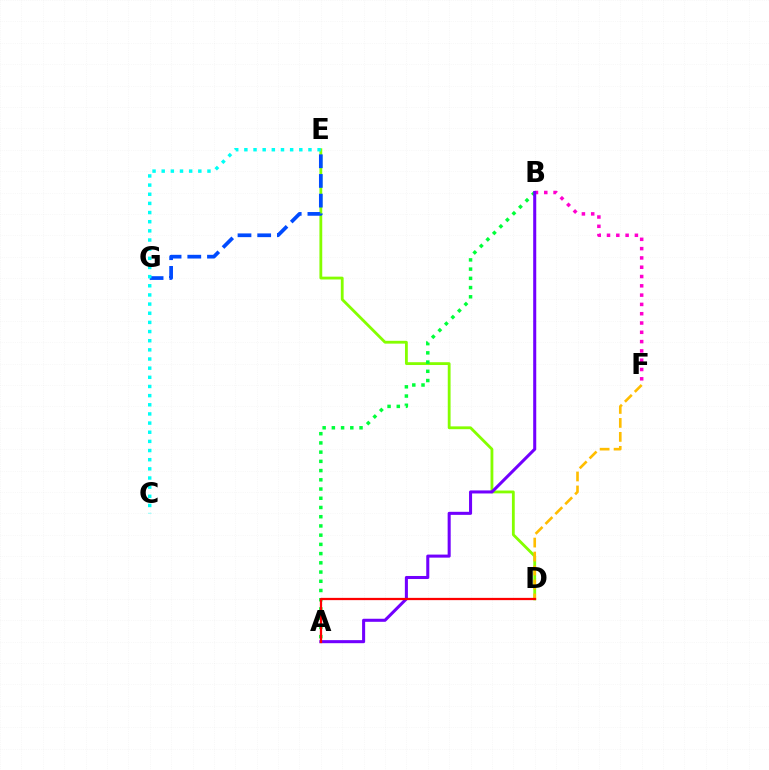{('D', 'E'): [{'color': '#84ff00', 'line_style': 'solid', 'thickness': 2.03}], ('E', 'G'): [{'color': '#004bff', 'line_style': 'dashed', 'thickness': 2.68}], ('B', 'F'): [{'color': '#ff00cf', 'line_style': 'dotted', 'thickness': 2.53}], ('A', 'B'): [{'color': '#00ff39', 'line_style': 'dotted', 'thickness': 2.51}, {'color': '#7200ff', 'line_style': 'solid', 'thickness': 2.2}], ('C', 'E'): [{'color': '#00fff6', 'line_style': 'dotted', 'thickness': 2.49}], ('D', 'F'): [{'color': '#ffbd00', 'line_style': 'dashed', 'thickness': 1.9}], ('A', 'D'): [{'color': '#ff0000', 'line_style': 'solid', 'thickness': 1.62}]}